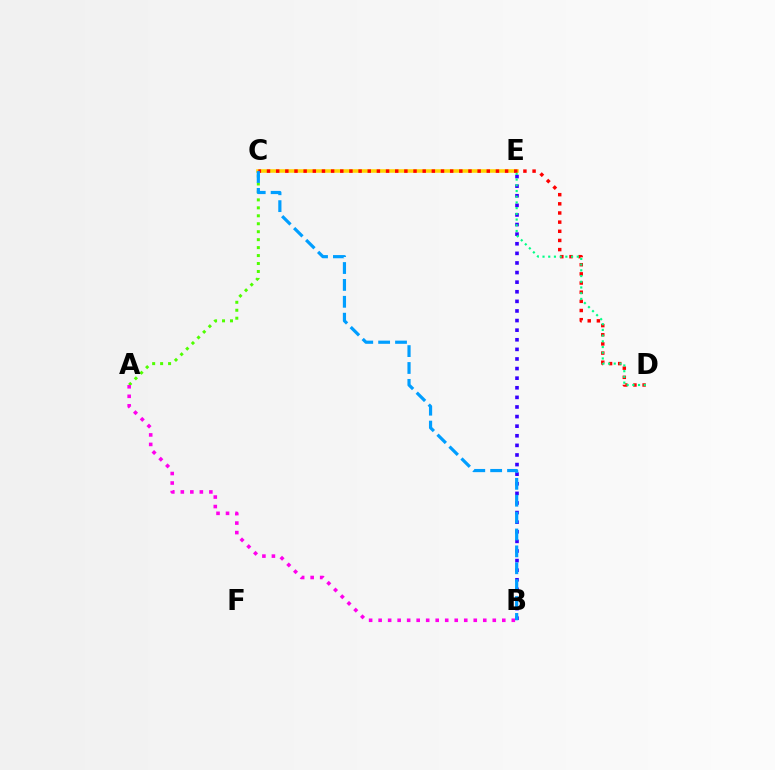{('A', 'C'): [{'color': '#4fff00', 'line_style': 'dotted', 'thickness': 2.16}], ('A', 'B'): [{'color': '#ff00ed', 'line_style': 'dotted', 'thickness': 2.58}], ('C', 'E'): [{'color': '#ffd500', 'line_style': 'solid', 'thickness': 2.56}], ('C', 'D'): [{'color': '#ff0000', 'line_style': 'dotted', 'thickness': 2.49}], ('B', 'E'): [{'color': '#3700ff', 'line_style': 'dotted', 'thickness': 2.61}], ('D', 'E'): [{'color': '#00ff86', 'line_style': 'dotted', 'thickness': 1.55}], ('B', 'C'): [{'color': '#009eff', 'line_style': 'dashed', 'thickness': 2.29}]}